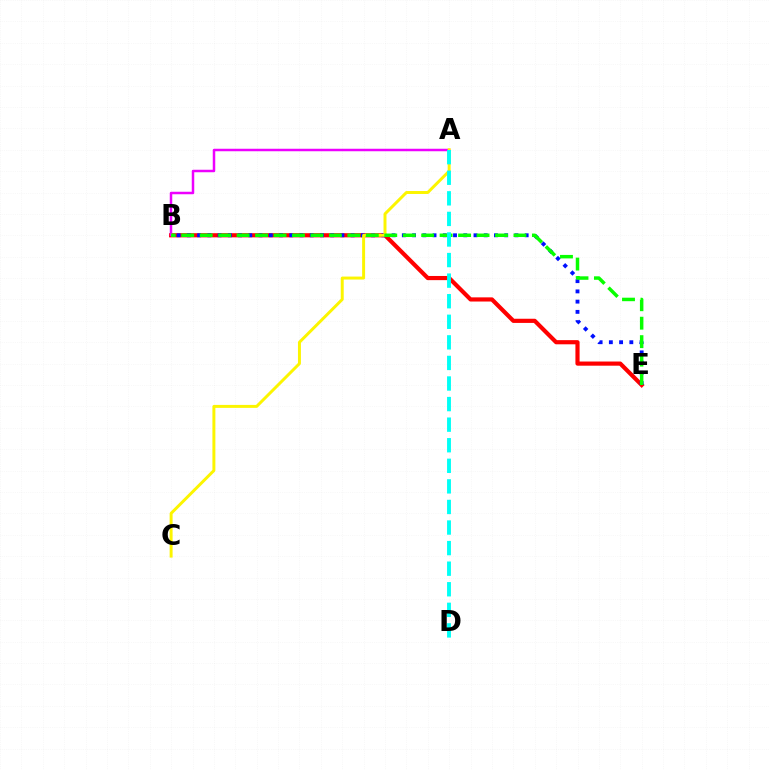{('B', 'E'): [{'color': '#ff0000', 'line_style': 'solid', 'thickness': 3.0}, {'color': '#0010ff', 'line_style': 'dotted', 'thickness': 2.78}, {'color': '#08ff00', 'line_style': 'dashed', 'thickness': 2.51}], ('A', 'B'): [{'color': '#ee00ff', 'line_style': 'solid', 'thickness': 1.79}], ('A', 'C'): [{'color': '#fcf500', 'line_style': 'solid', 'thickness': 2.14}], ('A', 'D'): [{'color': '#00fff6', 'line_style': 'dashed', 'thickness': 2.8}]}